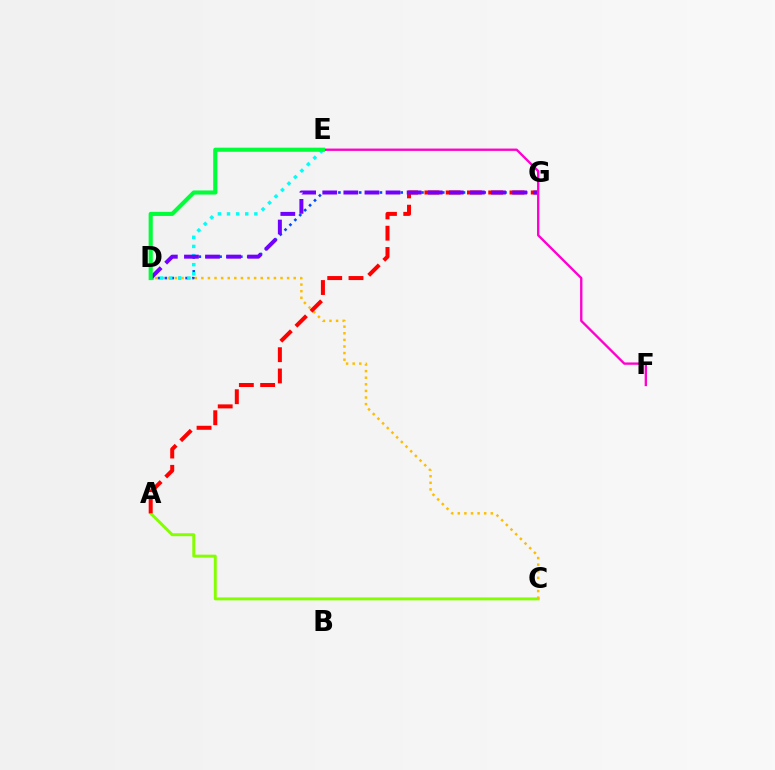{('D', 'G'): [{'color': '#004bff', 'line_style': 'dotted', 'thickness': 1.88}, {'color': '#7200ff', 'line_style': 'dashed', 'thickness': 2.87}], ('A', 'C'): [{'color': '#84ff00', 'line_style': 'solid', 'thickness': 2.11}], ('C', 'D'): [{'color': '#ffbd00', 'line_style': 'dotted', 'thickness': 1.79}], ('D', 'E'): [{'color': '#00fff6', 'line_style': 'dotted', 'thickness': 2.48}, {'color': '#00ff39', 'line_style': 'solid', 'thickness': 2.97}], ('A', 'G'): [{'color': '#ff0000', 'line_style': 'dashed', 'thickness': 2.89}], ('E', 'F'): [{'color': '#ff00cf', 'line_style': 'solid', 'thickness': 1.69}]}